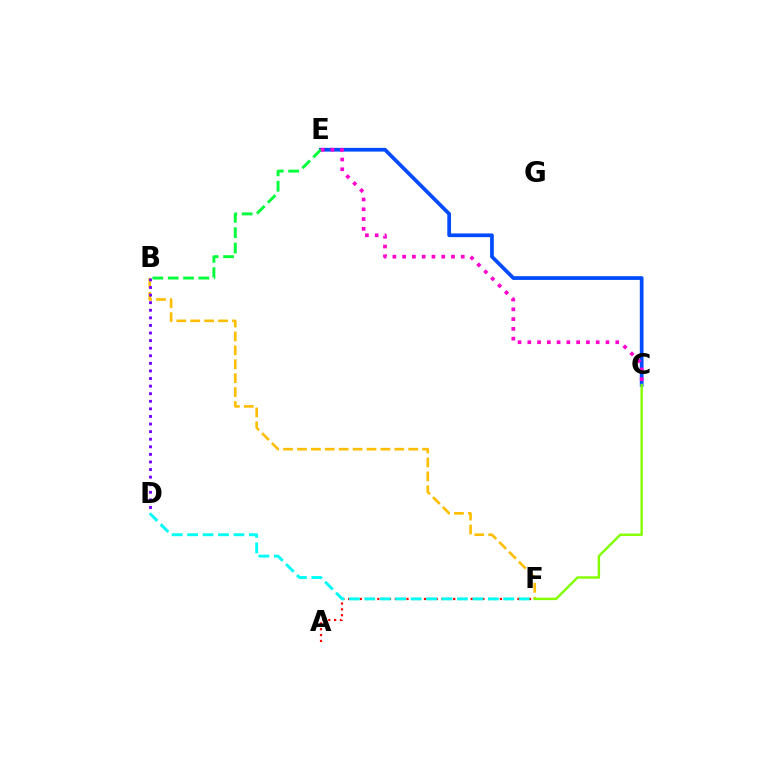{('A', 'F'): [{'color': '#ff0000', 'line_style': 'dotted', 'thickness': 1.59}], ('B', 'F'): [{'color': '#ffbd00', 'line_style': 'dashed', 'thickness': 1.89}], ('B', 'D'): [{'color': '#7200ff', 'line_style': 'dotted', 'thickness': 2.06}], ('D', 'F'): [{'color': '#00fff6', 'line_style': 'dashed', 'thickness': 2.1}], ('C', 'E'): [{'color': '#004bff', 'line_style': 'solid', 'thickness': 2.68}, {'color': '#ff00cf', 'line_style': 'dotted', 'thickness': 2.65}], ('B', 'E'): [{'color': '#00ff39', 'line_style': 'dashed', 'thickness': 2.09}], ('C', 'F'): [{'color': '#84ff00', 'line_style': 'solid', 'thickness': 1.74}]}